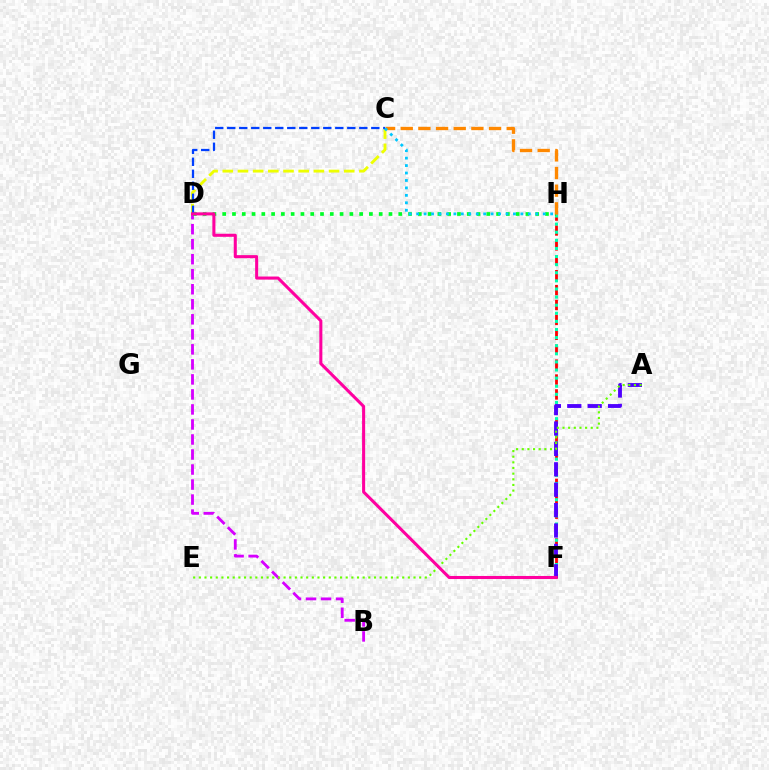{('B', 'D'): [{'color': '#d600ff', 'line_style': 'dashed', 'thickness': 2.04}], ('C', 'D'): [{'color': '#eeff00', 'line_style': 'dashed', 'thickness': 2.06}, {'color': '#003fff', 'line_style': 'dashed', 'thickness': 1.63}], ('F', 'H'): [{'color': '#ff0000', 'line_style': 'dashed', 'thickness': 2.02}, {'color': '#00ffaf', 'line_style': 'dotted', 'thickness': 2.2}], ('A', 'F'): [{'color': '#4f00ff', 'line_style': 'dashed', 'thickness': 2.77}], ('D', 'H'): [{'color': '#00ff27', 'line_style': 'dotted', 'thickness': 2.66}], ('A', 'E'): [{'color': '#66ff00', 'line_style': 'dotted', 'thickness': 1.54}], ('C', 'H'): [{'color': '#ff8800', 'line_style': 'dashed', 'thickness': 2.4}, {'color': '#00c7ff', 'line_style': 'dotted', 'thickness': 2.02}], ('D', 'F'): [{'color': '#ff00a0', 'line_style': 'solid', 'thickness': 2.2}]}